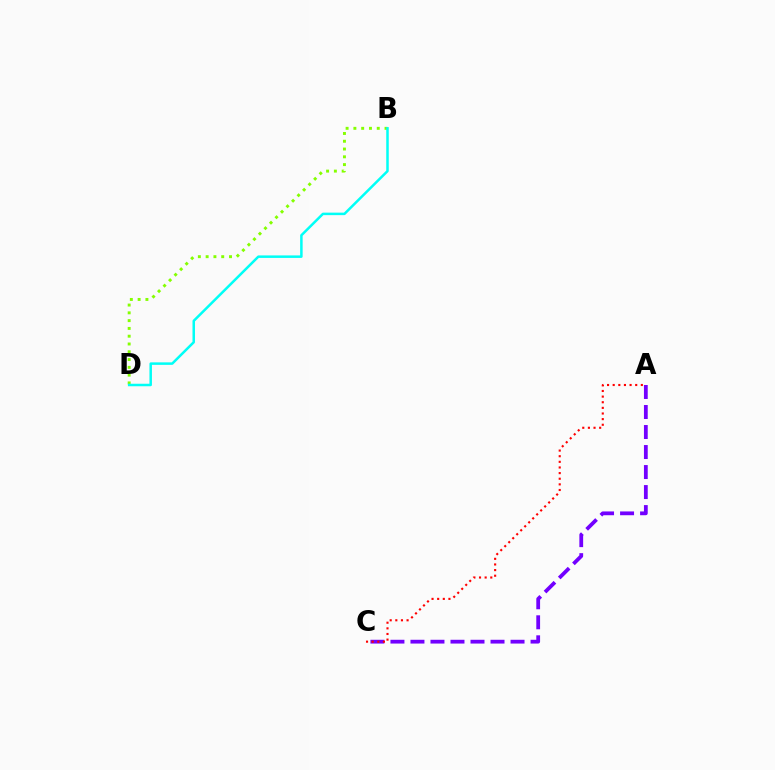{('A', 'C'): [{'color': '#7200ff', 'line_style': 'dashed', 'thickness': 2.72}, {'color': '#ff0000', 'line_style': 'dotted', 'thickness': 1.53}], ('B', 'D'): [{'color': '#84ff00', 'line_style': 'dotted', 'thickness': 2.12}, {'color': '#00fff6', 'line_style': 'solid', 'thickness': 1.8}]}